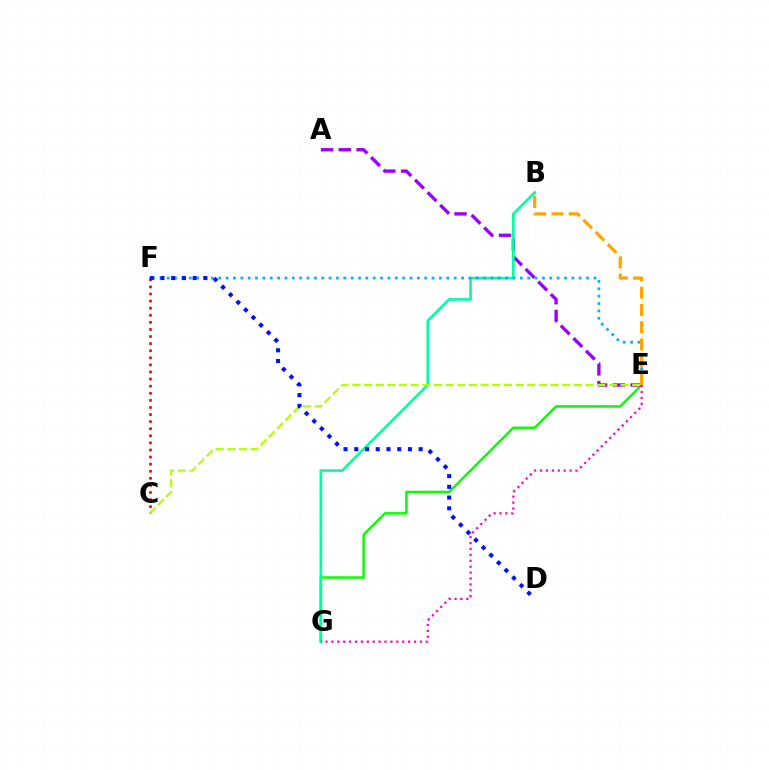{('E', 'G'): [{'color': '#08ff00', 'line_style': 'solid', 'thickness': 1.78}, {'color': '#ff00bd', 'line_style': 'dotted', 'thickness': 1.6}], ('A', 'E'): [{'color': '#9b00ff', 'line_style': 'dashed', 'thickness': 2.42}], ('B', 'G'): [{'color': '#00ff9d', 'line_style': 'solid', 'thickness': 1.9}], ('E', 'F'): [{'color': '#00b5ff', 'line_style': 'dotted', 'thickness': 2.0}], ('B', 'E'): [{'color': '#ffa500', 'line_style': 'dashed', 'thickness': 2.34}], ('C', 'F'): [{'color': '#ff0000', 'line_style': 'dotted', 'thickness': 1.93}], ('C', 'E'): [{'color': '#b3ff00', 'line_style': 'dashed', 'thickness': 1.58}], ('D', 'F'): [{'color': '#0010ff', 'line_style': 'dotted', 'thickness': 2.92}]}